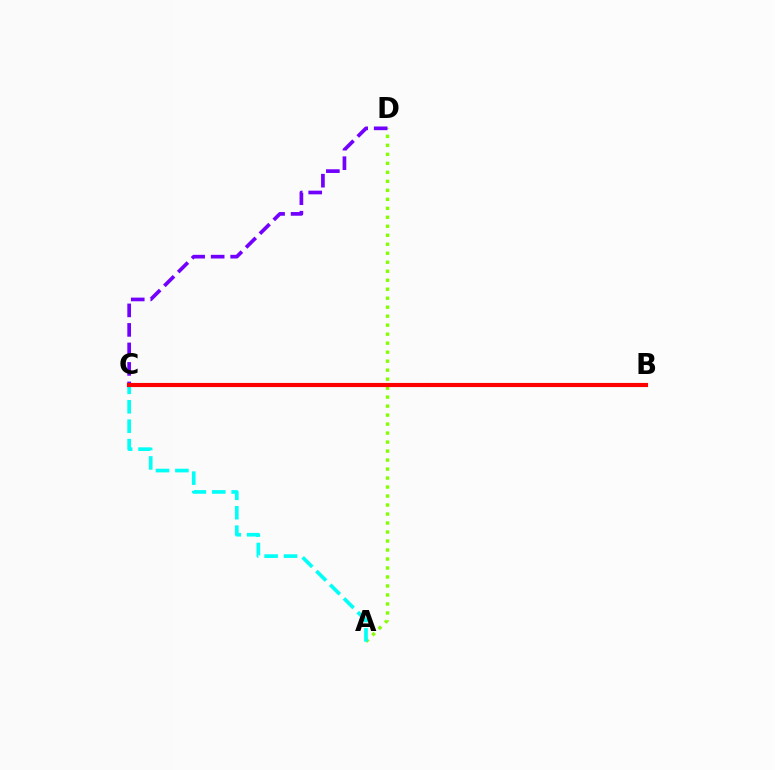{('A', 'D'): [{'color': '#84ff00', 'line_style': 'dotted', 'thickness': 2.44}], ('A', 'C'): [{'color': '#00fff6', 'line_style': 'dashed', 'thickness': 2.64}], ('C', 'D'): [{'color': '#7200ff', 'line_style': 'dashed', 'thickness': 2.65}], ('B', 'C'): [{'color': '#ff0000', 'line_style': 'solid', 'thickness': 2.98}]}